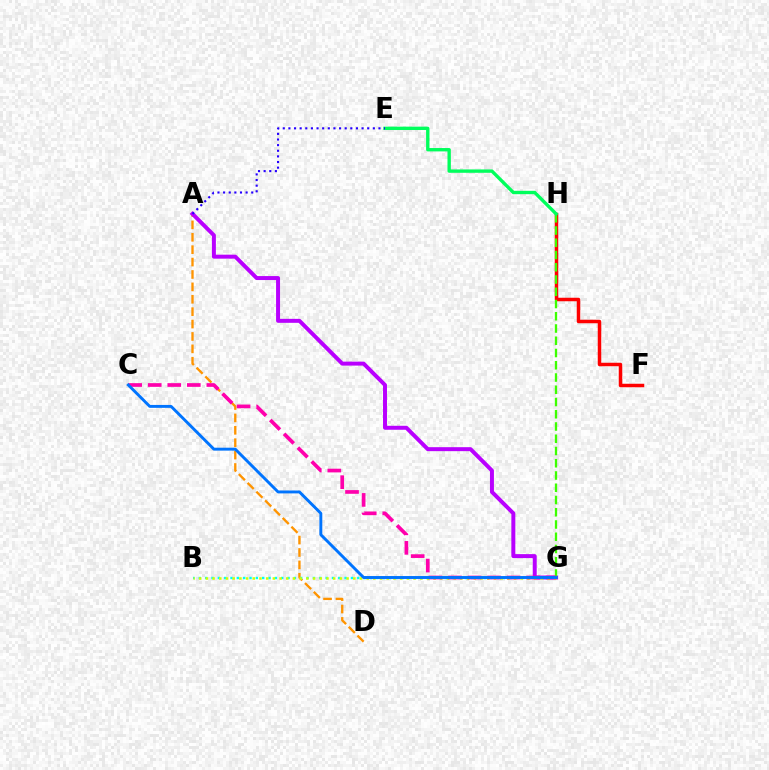{('A', 'D'): [{'color': '#ff9400', 'line_style': 'dashed', 'thickness': 1.68}], ('A', 'G'): [{'color': '#b900ff', 'line_style': 'solid', 'thickness': 2.86}], ('B', 'G'): [{'color': '#00fff6', 'line_style': 'dotted', 'thickness': 1.72}, {'color': '#d1ff00', 'line_style': 'dotted', 'thickness': 1.82}], ('F', 'H'): [{'color': '#ff0000', 'line_style': 'solid', 'thickness': 2.52}], ('G', 'H'): [{'color': '#3dff00', 'line_style': 'dashed', 'thickness': 1.66}], ('C', 'G'): [{'color': '#ff00ac', 'line_style': 'dashed', 'thickness': 2.66}, {'color': '#0074ff', 'line_style': 'solid', 'thickness': 2.1}], ('E', 'H'): [{'color': '#00ff5c', 'line_style': 'solid', 'thickness': 2.42}], ('A', 'E'): [{'color': '#2500ff', 'line_style': 'dotted', 'thickness': 1.53}]}